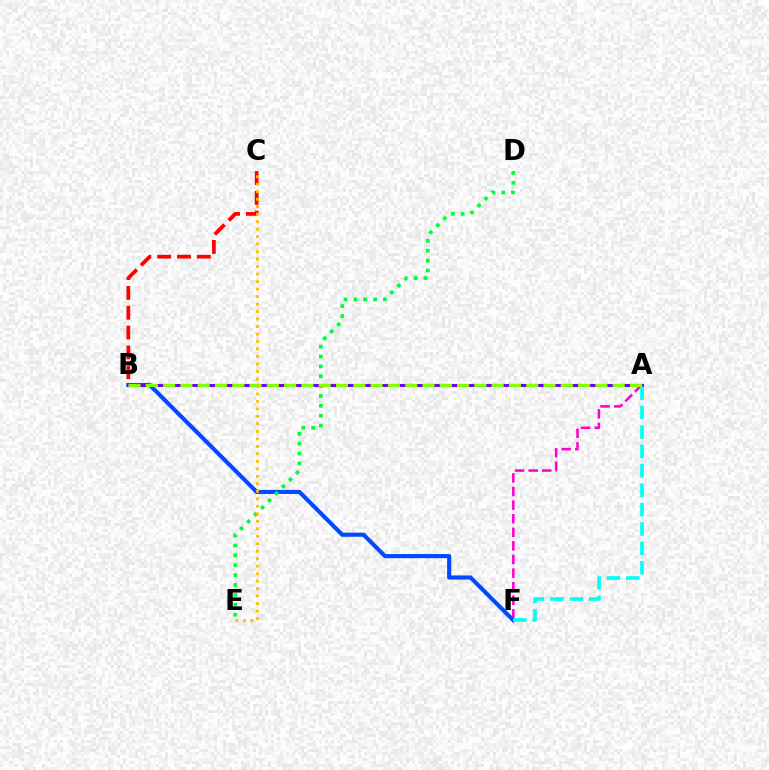{('A', 'F'): [{'color': '#ff00cf', 'line_style': 'dashed', 'thickness': 1.85}, {'color': '#00fff6', 'line_style': 'dashed', 'thickness': 2.63}], ('B', 'F'): [{'color': '#004bff', 'line_style': 'solid', 'thickness': 2.96}], ('A', 'B'): [{'color': '#7200ff', 'line_style': 'solid', 'thickness': 2.21}, {'color': '#84ff00', 'line_style': 'dashed', 'thickness': 2.35}], ('B', 'C'): [{'color': '#ff0000', 'line_style': 'dashed', 'thickness': 2.69}], ('D', 'E'): [{'color': '#00ff39', 'line_style': 'dotted', 'thickness': 2.68}], ('C', 'E'): [{'color': '#ffbd00', 'line_style': 'dotted', 'thickness': 2.03}]}